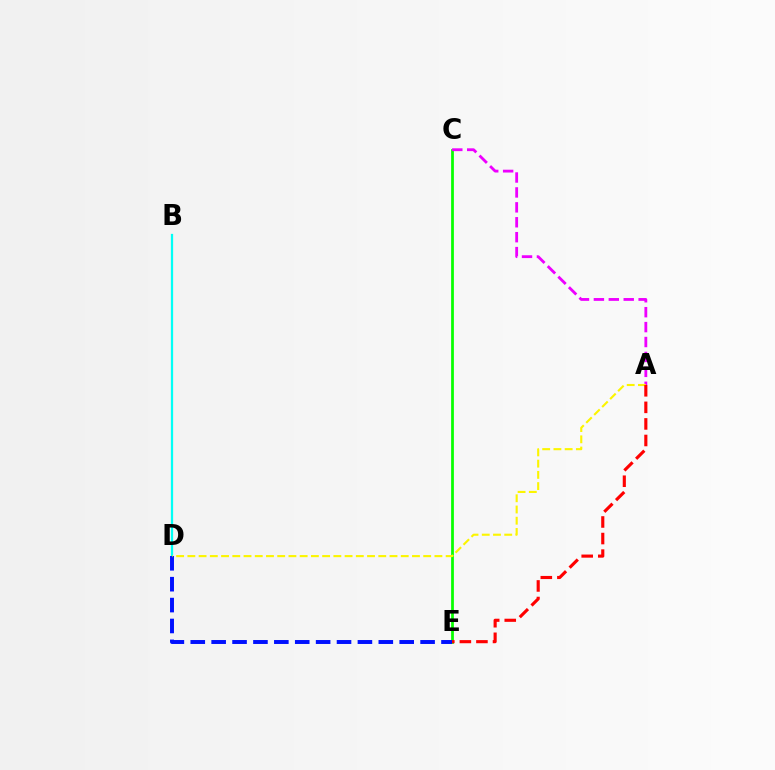{('C', 'E'): [{'color': '#08ff00', 'line_style': 'solid', 'thickness': 1.98}], ('B', 'D'): [{'color': '#00fff6', 'line_style': 'solid', 'thickness': 1.63}], ('D', 'E'): [{'color': '#0010ff', 'line_style': 'dashed', 'thickness': 2.84}], ('A', 'C'): [{'color': '#ee00ff', 'line_style': 'dashed', 'thickness': 2.03}], ('A', 'D'): [{'color': '#fcf500', 'line_style': 'dashed', 'thickness': 1.53}], ('A', 'E'): [{'color': '#ff0000', 'line_style': 'dashed', 'thickness': 2.25}]}